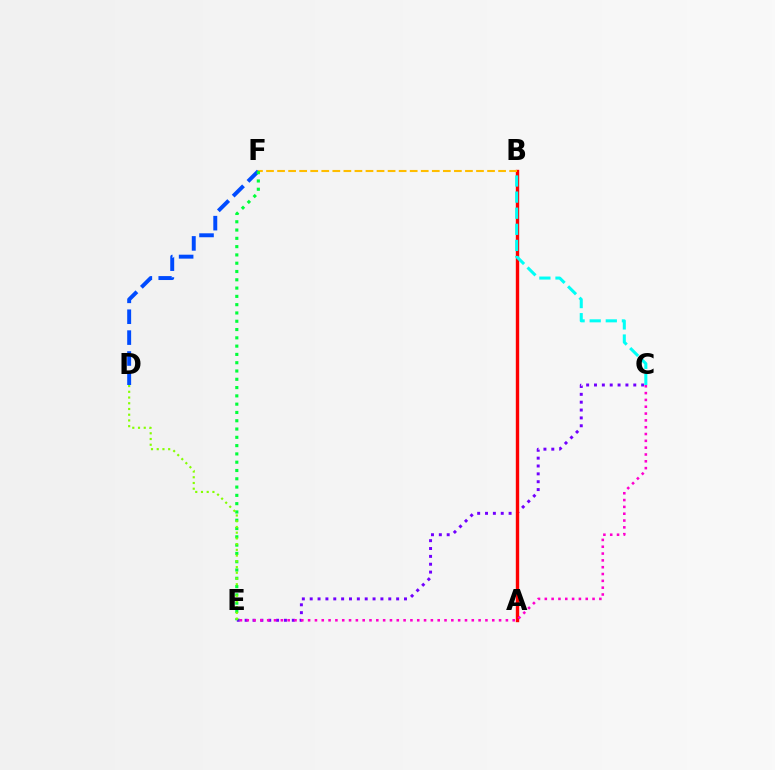{('C', 'E'): [{'color': '#7200ff', 'line_style': 'dotted', 'thickness': 2.14}, {'color': '#ff00cf', 'line_style': 'dotted', 'thickness': 1.85}], ('A', 'B'): [{'color': '#ff0000', 'line_style': 'solid', 'thickness': 2.43}], ('B', 'F'): [{'color': '#ffbd00', 'line_style': 'dashed', 'thickness': 1.5}], ('D', 'F'): [{'color': '#004bff', 'line_style': 'dashed', 'thickness': 2.84}], ('E', 'F'): [{'color': '#00ff39', 'line_style': 'dotted', 'thickness': 2.25}], ('D', 'E'): [{'color': '#84ff00', 'line_style': 'dotted', 'thickness': 1.56}], ('B', 'C'): [{'color': '#00fff6', 'line_style': 'dashed', 'thickness': 2.19}]}